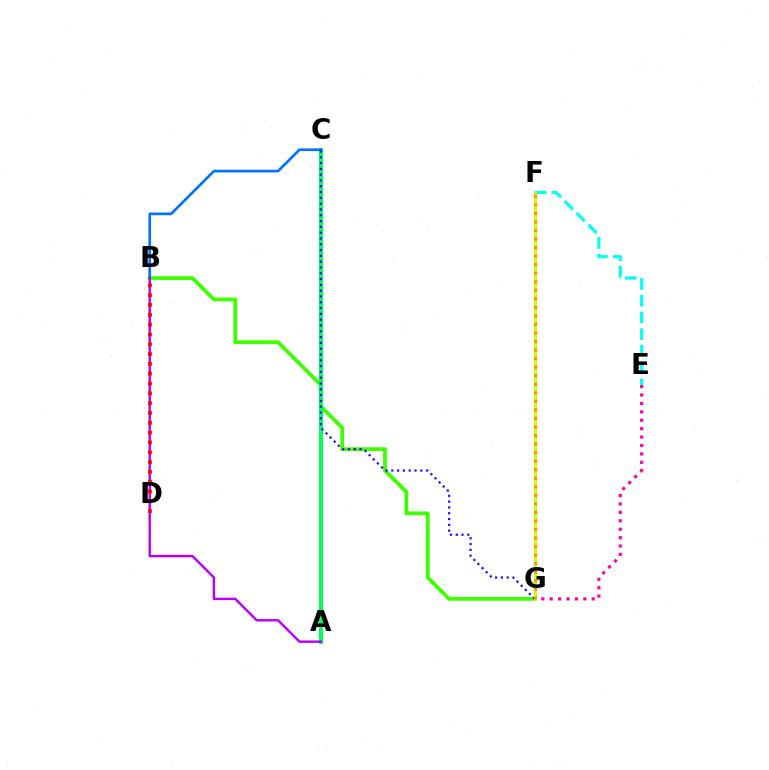{('B', 'G'): [{'color': '#3dff00', 'line_style': 'solid', 'thickness': 2.72}], ('E', 'F'): [{'color': '#00fff6', 'line_style': 'dashed', 'thickness': 2.27}], ('E', 'G'): [{'color': '#ff00ac', 'line_style': 'dotted', 'thickness': 2.29}], ('A', 'C'): [{'color': '#00ff5c', 'line_style': 'solid', 'thickness': 2.98}], ('B', 'C'): [{'color': '#0074ff', 'line_style': 'solid', 'thickness': 1.93}], ('A', 'B'): [{'color': '#b900ff', 'line_style': 'solid', 'thickness': 1.75}], ('C', 'G'): [{'color': '#2500ff', 'line_style': 'dotted', 'thickness': 1.58}], ('F', 'G'): [{'color': '#d1ff00', 'line_style': 'solid', 'thickness': 2.15}, {'color': '#ff9400', 'line_style': 'dotted', 'thickness': 2.32}], ('B', 'D'): [{'color': '#ff0000', 'line_style': 'dotted', 'thickness': 2.67}]}